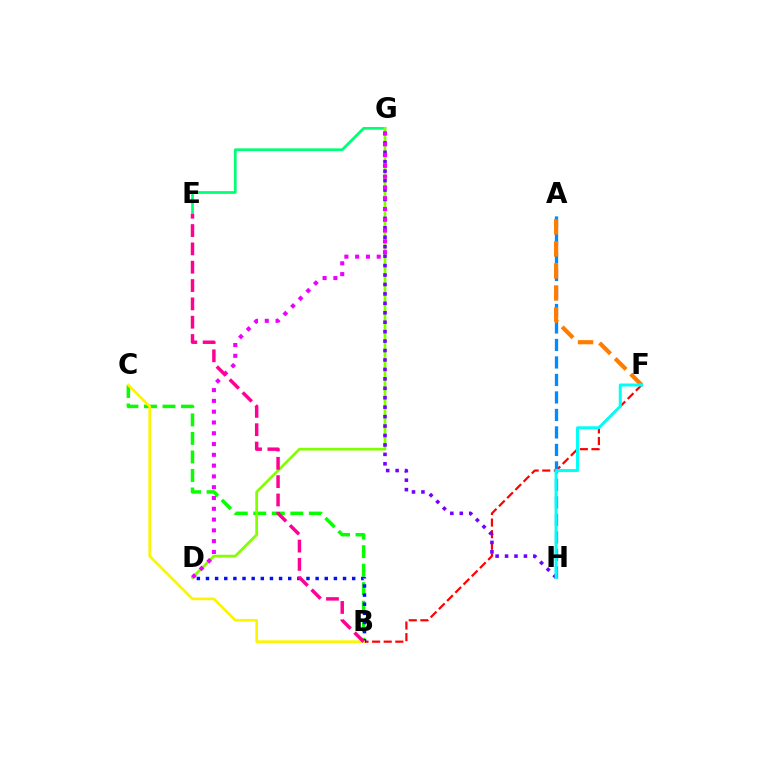{('E', 'G'): [{'color': '#00ff74', 'line_style': 'solid', 'thickness': 1.97}], ('B', 'C'): [{'color': '#08ff00', 'line_style': 'dashed', 'thickness': 2.52}, {'color': '#fcf500', 'line_style': 'solid', 'thickness': 1.9}], ('D', 'G'): [{'color': '#84ff00', 'line_style': 'solid', 'thickness': 1.97}, {'color': '#ee00ff', 'line_style': 'dotted', 'thickness': 2.93}], ('B', 'F'): [{'color': '#ff0000', 'line_style': 'dashed', 'thickness': 1.58}], ('A', 'H'): [{'color': '#008cff', 'line_style': 'dashed', 'thickness': 2.38}], ('G', 'H'): [{'color': '#7200ff', 'line_style': 'dotted', 'thickness': 2.56}], ('B', 'D'): [{'color': '#0010ff', 'line_style': 'dotted', 'thickness': 2.48}], ('A', 'F'): [{'color': '#ff7c00', 'line_style': 'dashed', 'thickness': 2.99}], ('B', 'E'): [{'color': '#ff0094', 'line_style': 'dashed', 'thickness': 2.49}], ('F', 'H'): [{'color': '#00fff6', 'line_style': 'solid', 'thickness': 2.17}]}